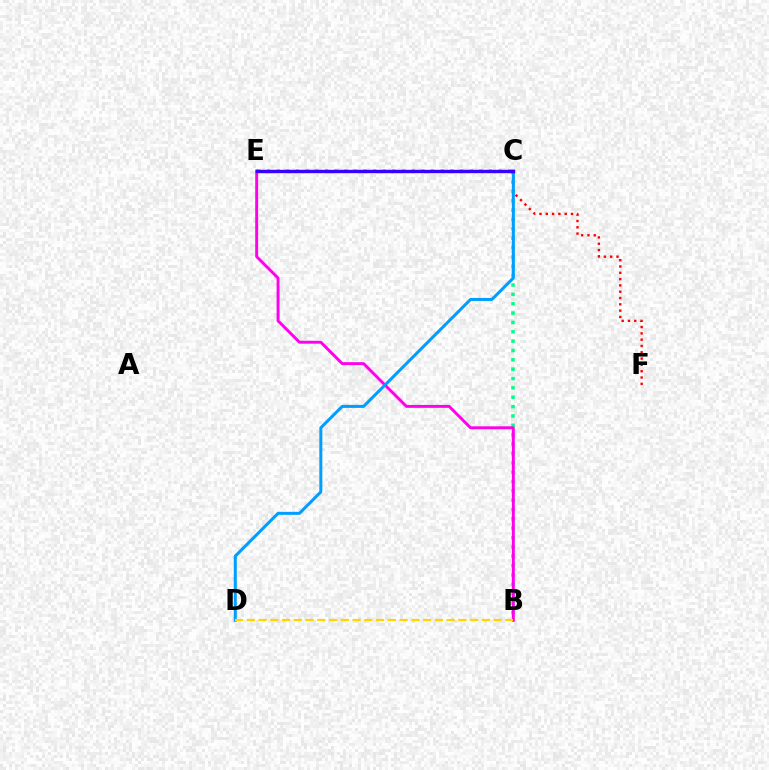{('B', 'C'): [{'color': '#00ff86', 'line_style': 'dotted', 'thickness': 2.54}], ('C', 'F'): [{'color': '#ff0000', 'line_style': 'dotted', 'thickness': 1.71}], ('C', 'E'): [{'color': '#4fff00', 'line_style': 'dotted', 'thickness': 2.62}, {'color': '#3700ff', 'line_style': 'solid', 'thickness': 2.44}], ('B', 'E'): [{'color': '#ff00ed', 'line_style': 'solid', 'thickness': 2.1}], ('C', 'D'): [{'color': '#009eff', 'line_style': 'solid', 'thickness': 2.18}], ('B', 'D'): [{'color': '#ffd500', 'line_style': 'dashed', 'thickness': 1.6}]}